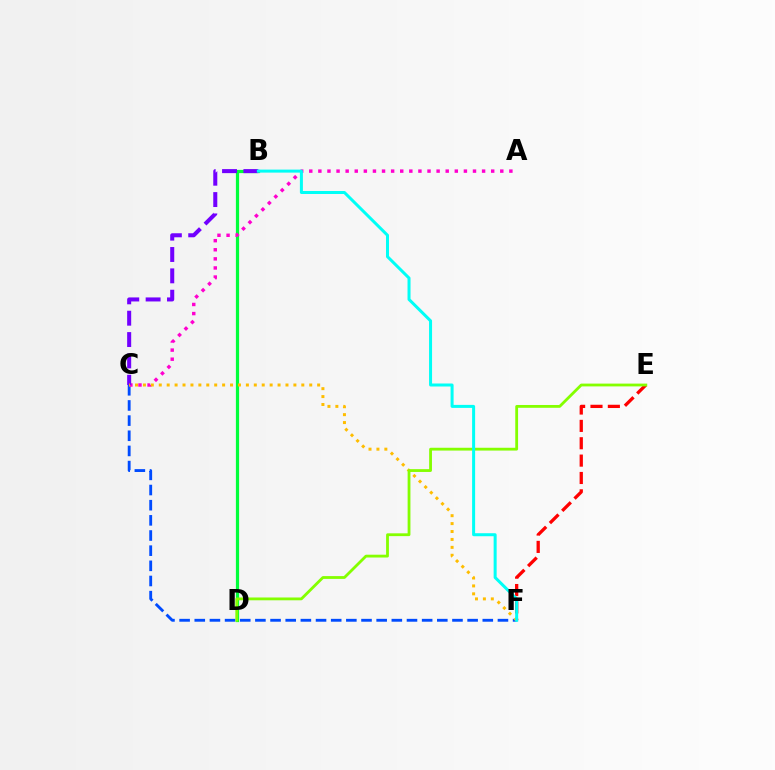{('C', 'F'): [{'color': '#004bff', 'line_style': 'dashed', 'thickness': 2.06}, {'color': '#ffbd00', 'line_style': 'dotted', 'thickness': 2.15}], ('B', 'D'): [{'color': '#00ff39', 'line_style': 'solid', 'thickness': 2.32}], ('E', 'F'): [{'color': '#ff0000', 'line_style': 'dashed', 'thickness': 2.36}], ('A', 'C'): [{'color': '#ff00cf', 'line_style': 'dotted', 'thickness': 2.47}], ('B', 'C'): [{'color': '#7200ff', 'line_style': 'dashed', 'thickness': 2.9}], ('D', 'E'): [{'color': '#84ff00', 'line_style': 'solid', 'thickness': 2.02}], ('B', 'F'): [{'color': '#00fff6', 'line_style': 'solid', 'thickness': 2.17}]}